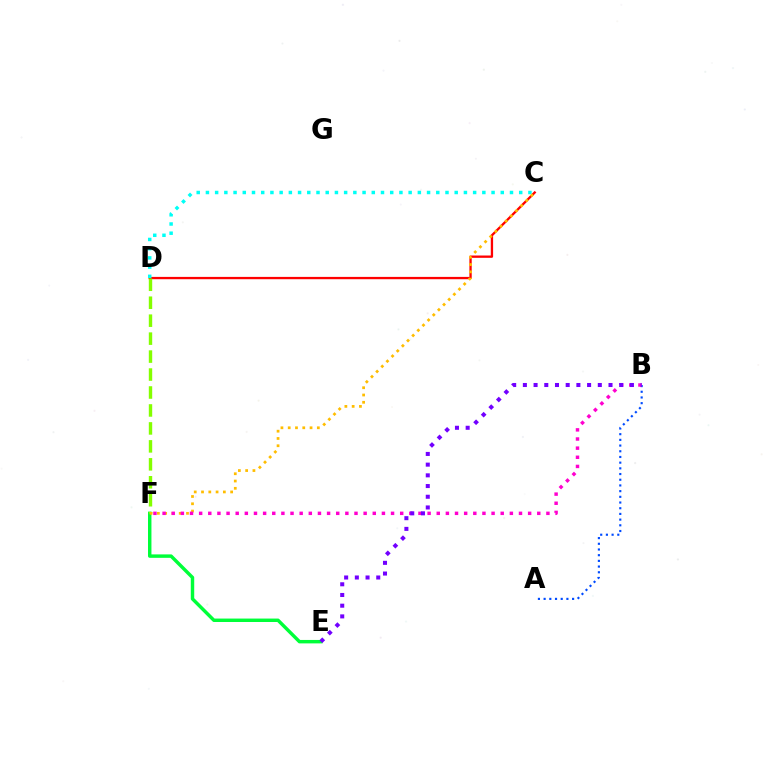{('E', 'F'): [{'color': '#00ff39', 'line_style': 'solid', 'thickness': 2.48}], ('C', 'D'): [{'color': '#ff0000', 'line_style': 'solid', 'thickness': 1.67}, {'color': '#00fff6', 'line_style': 'dotted', 'thickness': 2.5}], ('A', 'B'): [{'color': '#004bff', 'line_style': 'dotted', 'thickness': 1.55}], ('D', 'F'): [{'color': '#84ff00', 'line_style': 'dashed', 'thickness': 2.44}], ('C', 'F'): [{'color': '#ffbd00', 'line_style': 'dotted', 'thickness': 1.98}], ('B', 'F'): [{'color': '#ff00cf', 'line_style': 'dotted', 'thickness': 2.48}], ('B', 'E'): [{'color': '#7200ff', 'line_style': 'dotted', 'thickness': 2.91}]}